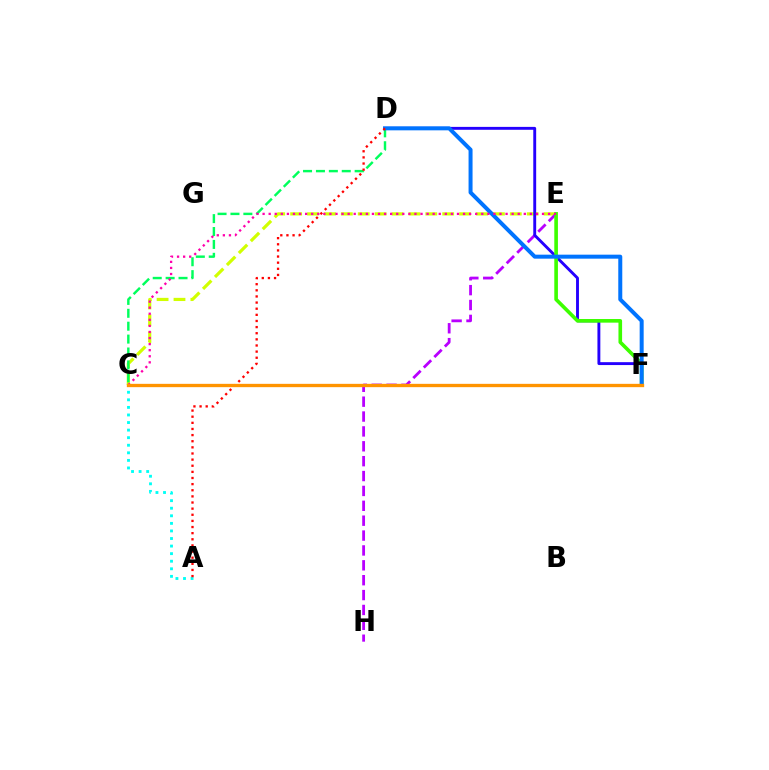{('C', 'E'): [{'color': '#d1ff00', 'line_style': 'dashed', 'thickness': 2.3}, {'color': '#ff00ac', 'line_style': 'dotted', 'thickness': 1.65}], ('E', 'H'): [{'color': '#b900ff', 'line_style': 'dashed', 'thickness': 2.02}], ('A', 'C'): [{'color': '#00fff6', 'line_style': 'dotted', 'thickness': 2.06}], ('D', 'F'): [{'color': '#2500ff', 'line_style': 'solid', 'thickness': 2.08}, {'color': '#0074ff', 'line_style': 'solid', 'thickness': 2.88}], ('E', 'F'): [{'color': '#3dff00', 'line_style': 'solid', 'thickness': 2.62}], ('C', 'D'): [{'color': '#00ff5c', 'line_style': 'dashed', 'thickness': 1.75}], ('A', 'D'): [{'color': '#ff0000', 'line_style': 'dotted', 'thickness': 1.67}], ('C', 'F'): [{'color': '#ff9400', 'line_style': 'solid', 'thickness': 2.39}]}